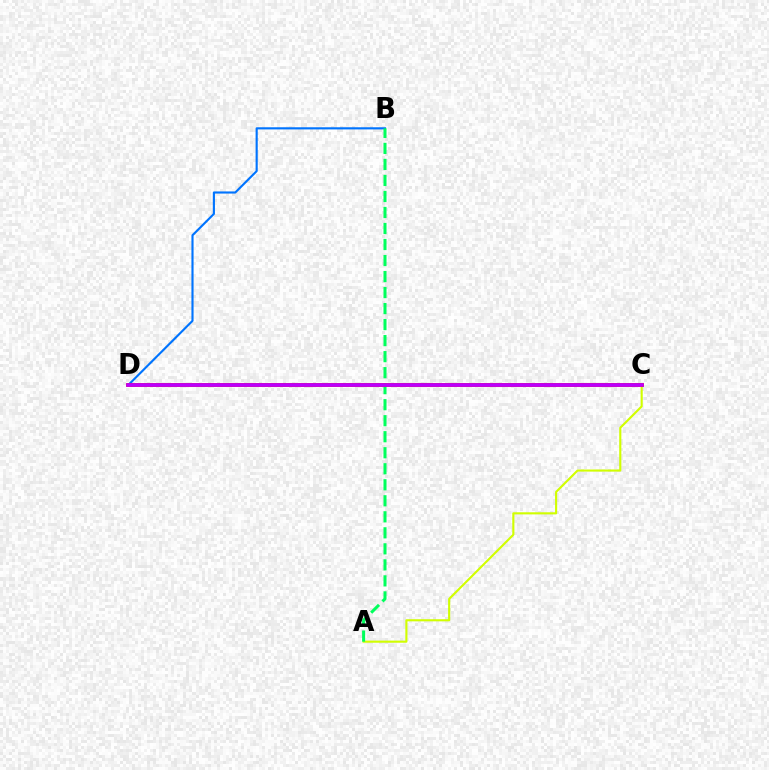{('A', 'C'): [{'color': '#d1ff00', 'line_style': 'solid', 'thickness': 1.53}], ('B', 'D'): [{'color': '#0074ff', 'line_style': 'solid', 'thickness': 1.54}], ('A', 'B'): [{'color': '#00ff5c', 'line_style': 'dashed', 'thickness': 2.18}], ('C', 'D'): [{'color': '#ff0000', 'line_style': 'solid', 'thickness': 2.66}, {'color': '#b900ff', 'line_style': 'solid', 'thickness': 2.59}]}